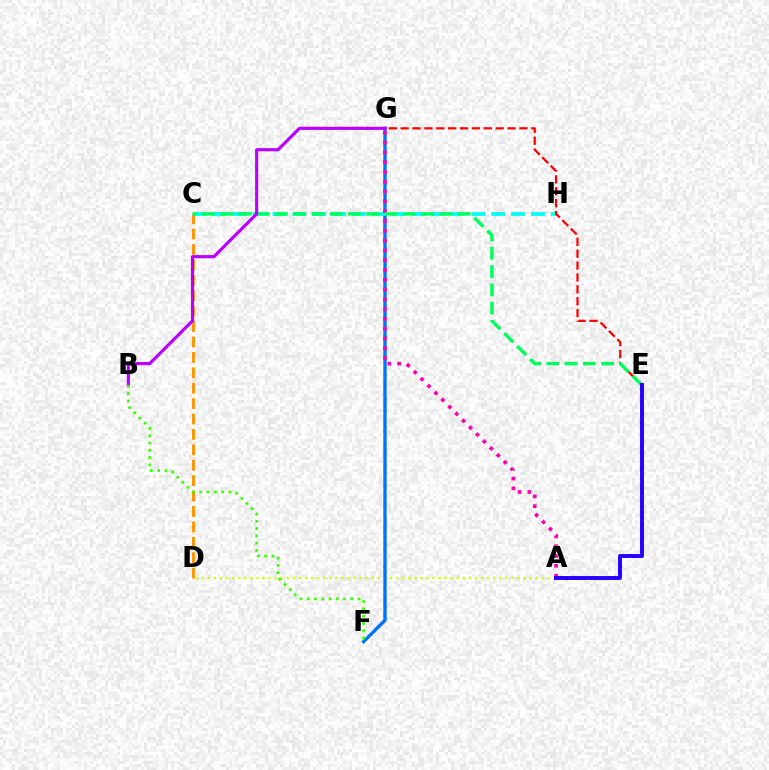{('A', 'D'): [{'color': '#d1ff00', 'line_style': 'dotted', 'thickness': 1.65}], ('F', 'G'): [{'color': '#0074ff', 'line_style': 'solid', 'thickness': 2.43}], ('C', 'H'): [{'color': '#00fff6', 'line_style': 'dashed', 'thickness': 2.7}], ('A', 'G'): [{'color': '#ff00ac', 'line_style': 'dotted', 'thickness': 2.66}], ('E', 'G'): [{'color': '#ff0000', 'line_style': 'dashed', 'thickness': 1.61}], ('C', 'D'): [{'color': '#ff9400', 'line_style': 'dashed', 'thickness': 2.09}], ('C', 'E'): [{'color': '#00ff5c', 'line_style': 'dashed', 'thickness': 2.48}], ('B', 'G'): [{'color': '#b900ff', 'line_style': 'solid', 'thickness': 2.27}], ('B', 'F'): [{'color': '#3dff00', 'line_style': 'dotted', 'thickness': 1.98}], ('A', 'E'): [{'color': '#2500ff', 'line_style': 'solid', 'thickness': 2.82}]}